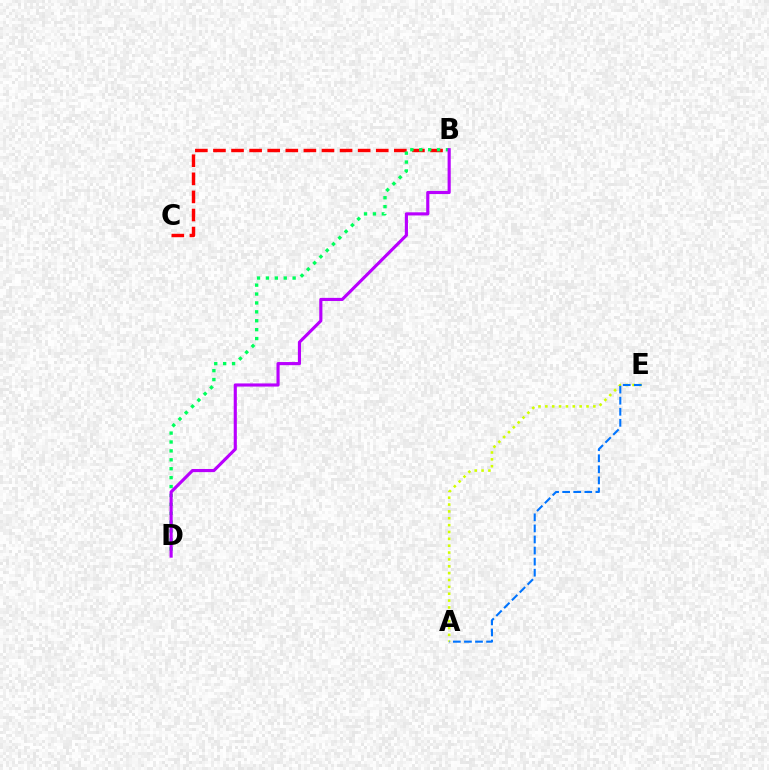{('B', 'C'): [{'color': '#ff0000', 'line_style': 'dashed', 'thickness': 2.46}], ('A', 'E'): [{'color': '#d1ff00', 'line_style': 'dotted', 'thickness': 1.86}, {'color': '#0074ff', 'line_style': 'dashed', 'thickness': 1.5}], ('B', 'D'): [{'color': '#00ff5c', 'line_style': 'dotted', 'thickness': 2.42}, {'color': '#b900ff', 'line_style': 'solid', 'thickness': 2.26}]}